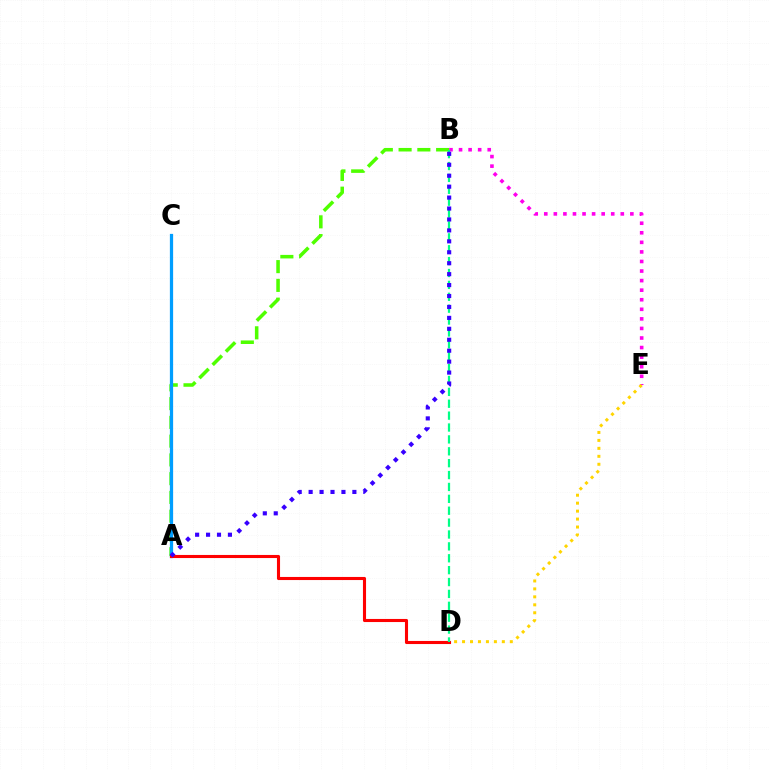{('A', 'B'): [{'color': '#4fff00', 'line_style': 'dashed', 'thickness': 2.55}, {'color': '#3700ff', 'line_style': 'dotted', 'thickness': 2.97}], ('A', 'C'): [{'color': '#009eff', 'line_style': 'solid', 'thickness': 2.33}], ('B', 'E'): [{'color': '#ff00ed', 'line_style': 'dotted', 'thickness': 2.6}], ('A', 'D'): [{'color': '#ff0000', 'line_style': 'solid', 'thickness': 2.23}], ('D', 'E'): [{'color': '#ffd500', 'line_style': 'dotted', 'thickness': 2.16}], ('B', 'D'): [{'color': '#00ff86', 'line_style': 'dashed', 'thickness': 1.61}]}